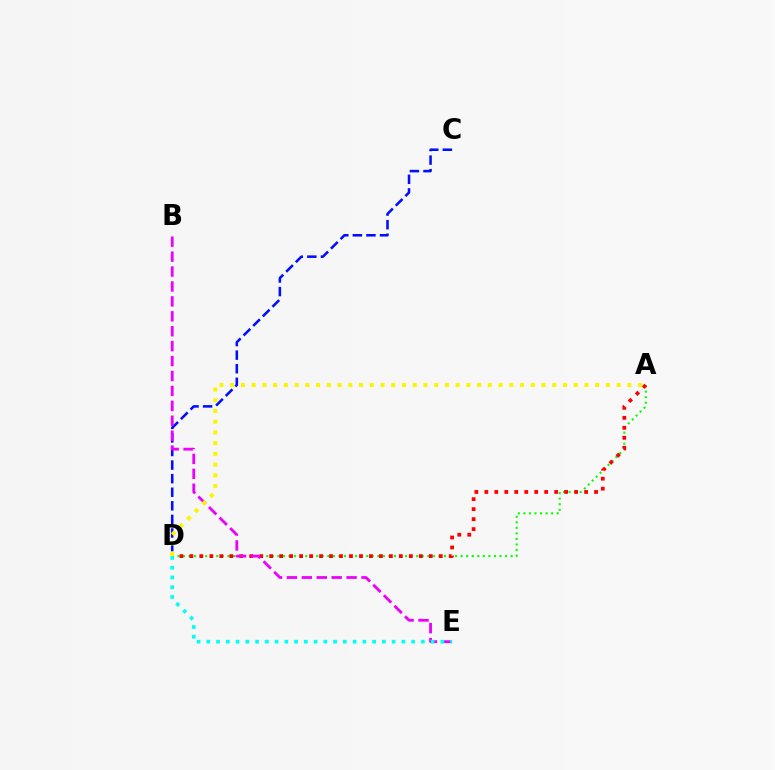{('C', 'D'): [{'color': '#0010ff', 'line_style': 'dashed', 'thickness': 1.84}], ('A', 'D'): [{'color': '#08ff00', 'line_style': 'dotted', 'thickness': 1.51}, {'color': '#ff0000', 'line_style': 'dotted', 'thickness': 2.71}, {'color': '#fcf500', 'line_style': 'dotted', 'thickness': 2.92}], ('B', 'E'): [{'color': '#ee00ff', 'line_style': 'dashed', 'thickness': 2.03}], ('D', 'E'): [{'color': '#00fff6', 'line_style': 'dotted', 'thickness': 2.65}]}